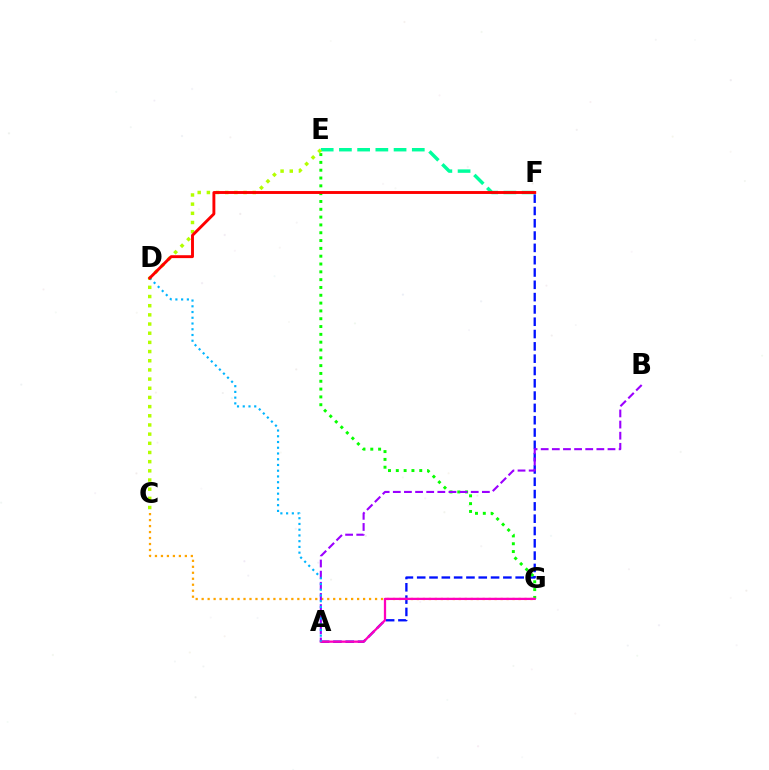{('A', 'F'): [{'color': '#0010ff', 'line_style': 'dashed', 'thickness': 1.67}], ('E', 'G'): [{'color': '#08ff00', 'line_style': 'dotted', 'thickness': 2.12}], ('E', 'F'): [{'color': '#00ff9d', 'line_style': 'dashed', 'thickness': 2.47}], ('C', 'G'): [{'color': '#ffa500', 'line_style': 'dotted', 'thickness': 1.62}], ('A', 'B'): [{'color': '#9b00ff', 'line_style': 'dashed', 'thickness': 1.51}], ('A', 'G'): [{'color': '#ff00bd', 'line_style': 'solid', 'thickness': 1.63}], ('C', 'E'): [{'color': '#b3ff00', 'line_style': 'dotted', 'thickness': 2.49}], ('A', 'D'): [{'color': '#00b5ff', 'line_style': 'dotted', 'thickness': 1.56}], ('D', 'F'): [{'color': '#ff0000', 'line_style': 'solid', 'thickness': 2.09}]}